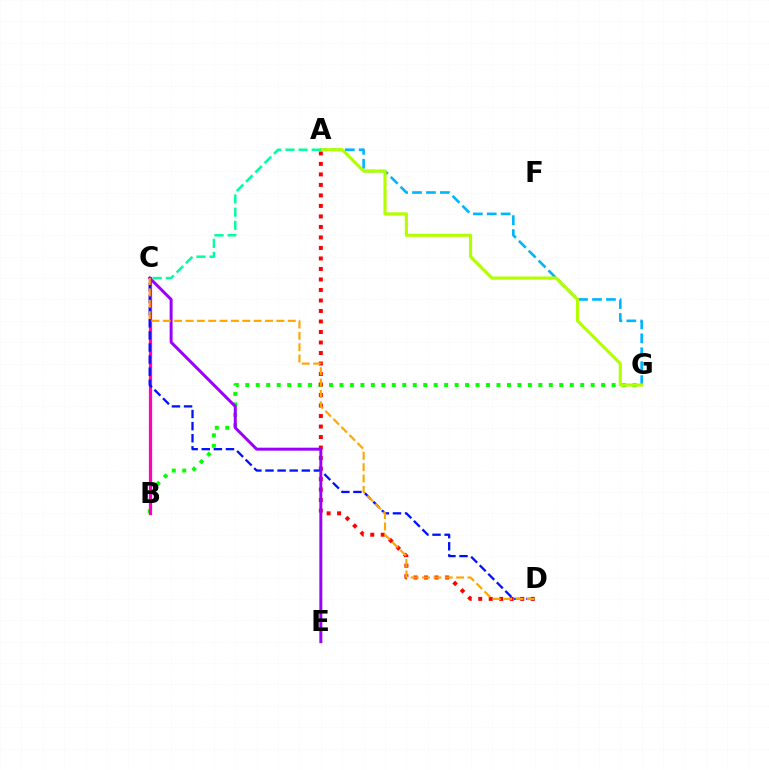{('B', 'G'): [{'color': '#08ff00', 'line_style': 'dotted', 'thickness': 2.84}], ('A', 'D'): [{'color': '#ff0000', 'line_style': 'dotted', 'thickness': 2.85}], ('B', 'C'): [{'color': '#ff00bd', 'line_style': 'solid', 'thickness': 2.33}], ('A', 'G'): [{'color': '#00b5ff', 'line_style': 'dashed', 'thickness': 1.89}, {'color': '#b3ff00', 'line_style': 'solid', 'thickness': 2.26}], ('C', 'D'): [{'color': '#0010ff', 'line_style': 'dashed', 'thickness': 1.64}, {'color': '#ffa500', 'line_style': 'dashed', 'thickness': 1.54}], ('C', 'E'): [{'color': '#9b00ff', 'line_style': 'solid', 'thickness': 2.14}], ('A', 'C'): [{'color': '#00ff9d', 'line_style': 'dashed', 'thickness': 1.79}]}